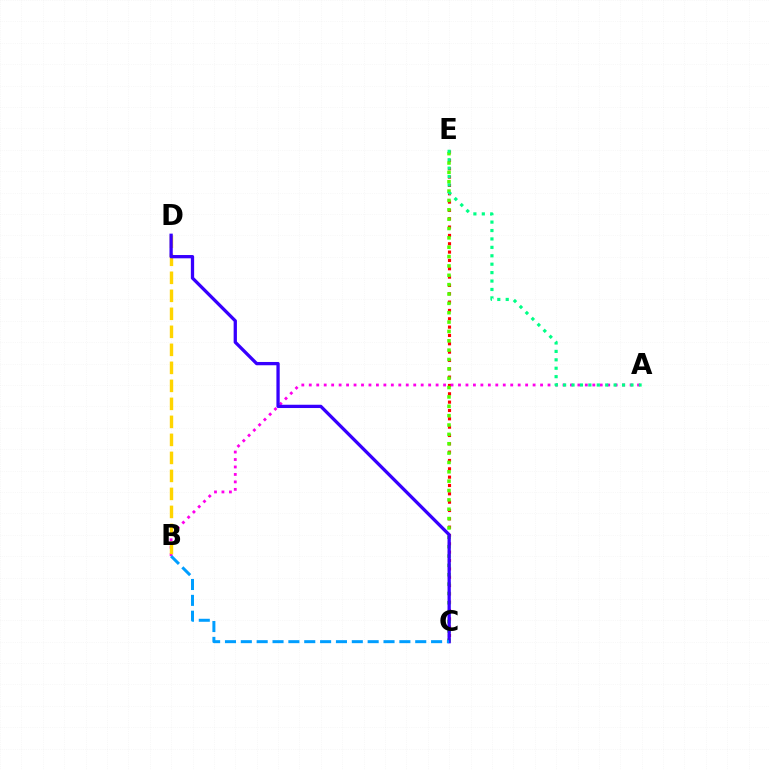{('C', 'E'): [{'color': '#ff0000', 'line_style': 'dotted', 'thickness': 2.26}, {'color': '#4fff00', 'line_style': 'dotted', 'thickness': 2.54}], ('A', 'B'): [{'color': '#ff00ed', 'line_style': 'dotted', 'thickness': 2.03}], ('B', 'D'): [{'color': '#ffd500', 'line_style': 'dashed', 'thickness': 2.45}], ('C', 'D'): [{'color': '#3700ff', 'line_style': 'solid', 'thickness': 2.37}], ('B', 'C'): [{'color': '#009eff', 'line_style': 'dashed', 'thickness': 2.15}], ('A', 'E'): [{'color': '#00ff86', 'line_style': 'dotted', 'thickness': 2.29}]}